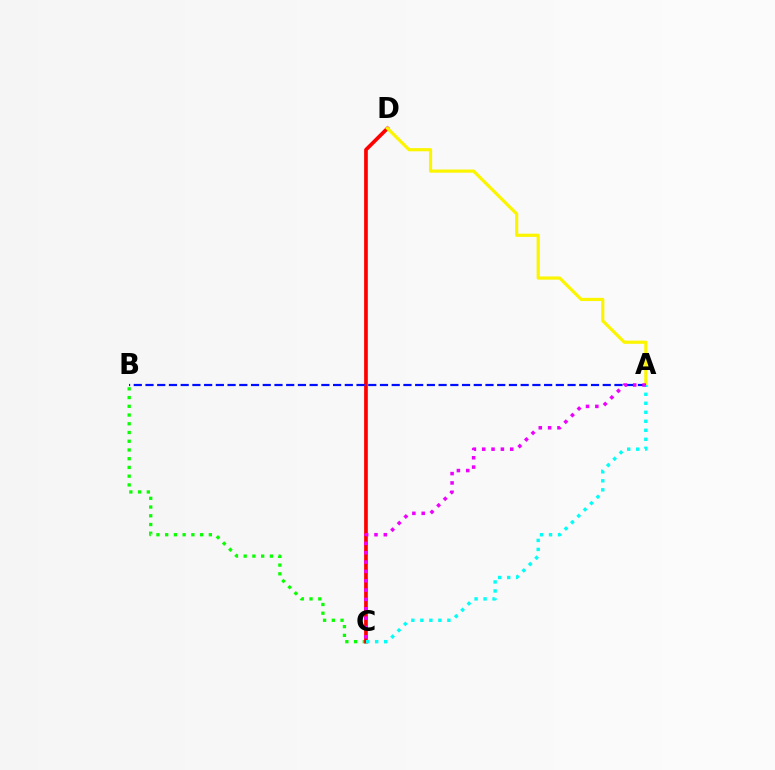{('B', 'C'): [{'color': '#08ff00', 'line_style': 'dotted', 'thickness': 2.37}], ('C', 'D'): [{'color': '#ff0000', 'line_style': 'solid', 'thickness': 2.65}], ('A', 'D'): [{'color': '#fcf500', 'line_style': 'solid', 'thickness': 2.3}], ('A', 'B'): [{'color': '#0010ff', 'line_style': 'dashed', 'thickness': 1.59}], ('A', 'C'): [{'color': '#00fff6', 'line_style': 'dotted', 'thickness': 2.45}, {'color': '#ee00ff', 'line_style': 'dotted', 'thickness': 2.54}]}